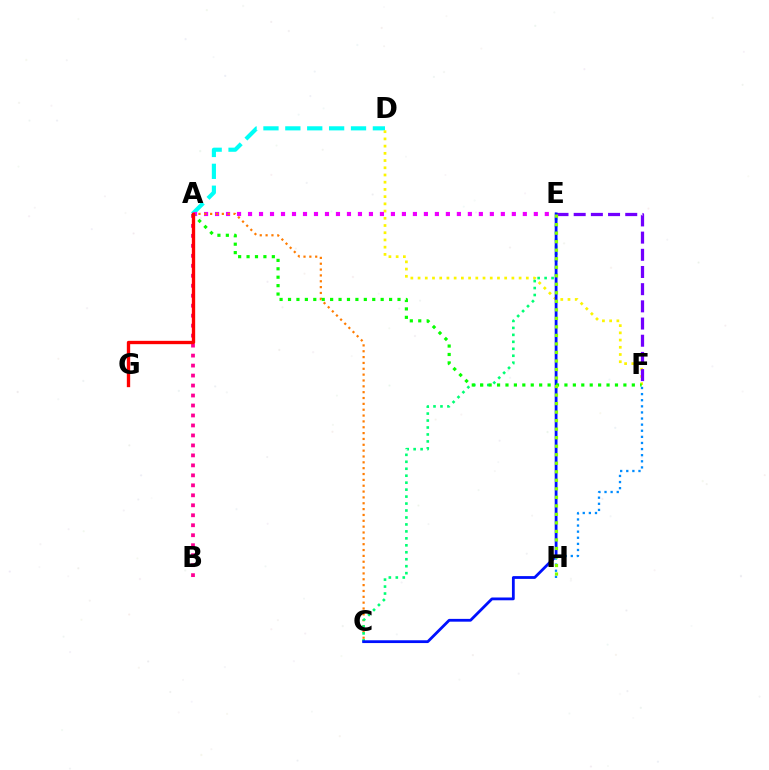{('A', 'D'): [{'color': '#00fff6', 'line_style': 'dashed', 'thickness': 2.97}], ('A', 'B'): [{'color': '#ff0094', 'line_style': 'dotted', 'thickness': 2.71}], ('D', 'F'): [{'color': '#fcf500', 'line_style': 'dotted', 'thickness': 1.96}], ('F', 'H'): [{'color': '#008cff', 'line_style': 'dotted', 'thickness': 1.66}], ('E', 'F'): [{'color': '#7200ff', 'line_style': 'dashed', 'thickness': 2.33}], ('A', 'E'): [{'color': '#ee00ff', 'line_style': 'dotted', 'thickness': 2.99}], ('A', 'C'): [{'color': '#ff7c00', 'line_style': 'dotted', 'thickness': 1.59}], ('C', 'E'): [{'color': '#00ff74', 'line_style': 'dotted', 'thickness': 1.89}, {'color': '#0010ff', 'line_style': 'solid', 'thickness': 2.01}], ('A', 'F'): [{'color': '#08ff00', 'line_style': 'dotted', 'thickness': 2.29}], ('E', 'H'): [{'color': '#84ff00', 'line_style': 'dotted', 'thickness': 2.32}], ('A', 'G'): [{'color': '#ff0000', 'line_style': 'solid', 'thickness': 2.4}]}